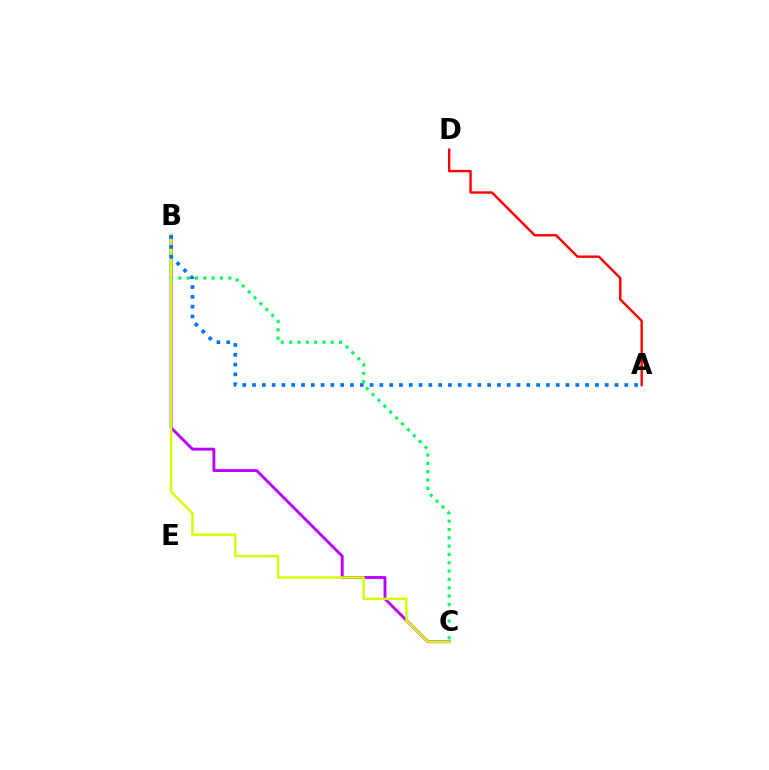{('B', 'C'): [{'color': '#b900ff', 'line_style': 'solid', 'thickness': 2.08}, {'color': '#00ff5c', 'line_style': 'dotted', 'thickness': 2.26}, {'color': '#d1ff00', 'line_style': 'solid', 'thickness': 1.76}], ('A', 'D'): [{'color': '#ff0000', 'line_style': 'solid', 'thickness': 1.73}], ('A', 'B'): [{'color': '#0074ff', 'line_style': 'dotted', 'thickness': 2.66}]}